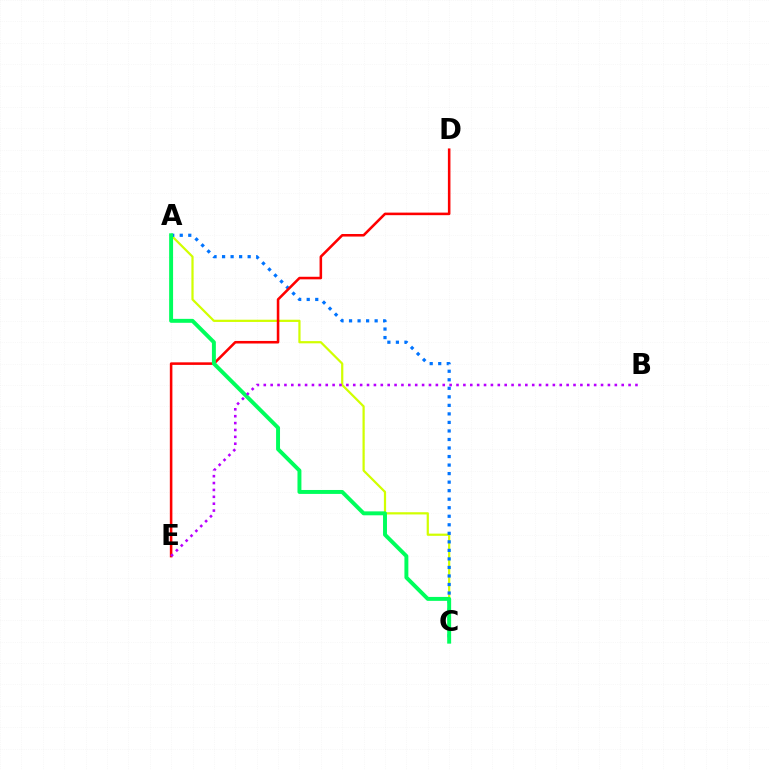{('A', 'C'): [{'color': '#d1ff00', 'line_style': 'solid', 'thickness': 1.6}, {'color': '#0074ff', 'line_style': 'dotted', 'thickness': 2.32}, {'color': '#00ff5c', 'line_style': 'solid', 'thickness': 2.83}], ('D', 'E'): [{'color': '#ff0000', 'line_style': 'solid', 'thickness': 1.84}], ('B', 'E'): [{'color': '#b900ff', 'line_style': 'dotted', 'thickness': 1.87}]}